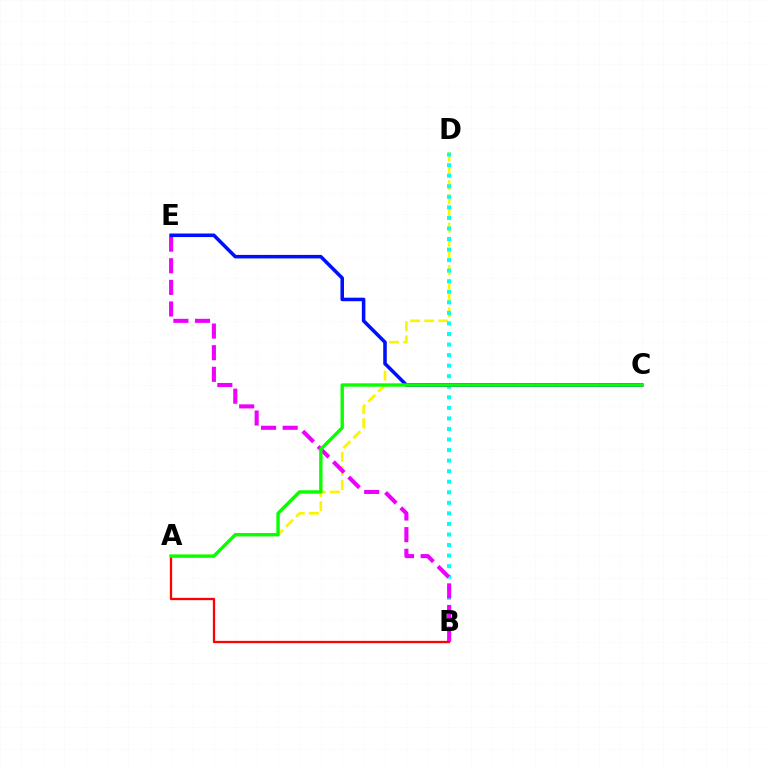{('A', 'D'): [{'color': '#fcf500', 'line_style': 'dashed', 'thickness': 1.92}], ('B', 'D'): [{'color': '#00fff6', 'line_style': 'dotted', 'thickness': 2.87}], ('B', 'E'): [{'color': '#ee00ff', 'line_style': 'dashed', 'thickness': 2.94}], ('C', 'E'): [{'color': '#0010ff', 'line_style': 'solid', 'thickness': 2.55}], ('A', 'B'): [{'color': '#ff0000', 'line_style': 'solid', 'thickness': 1.64}], ('A', 'C'): [{'color': '#08ff00', 'line_style': 'solid', 'thickness': 2.43}]}